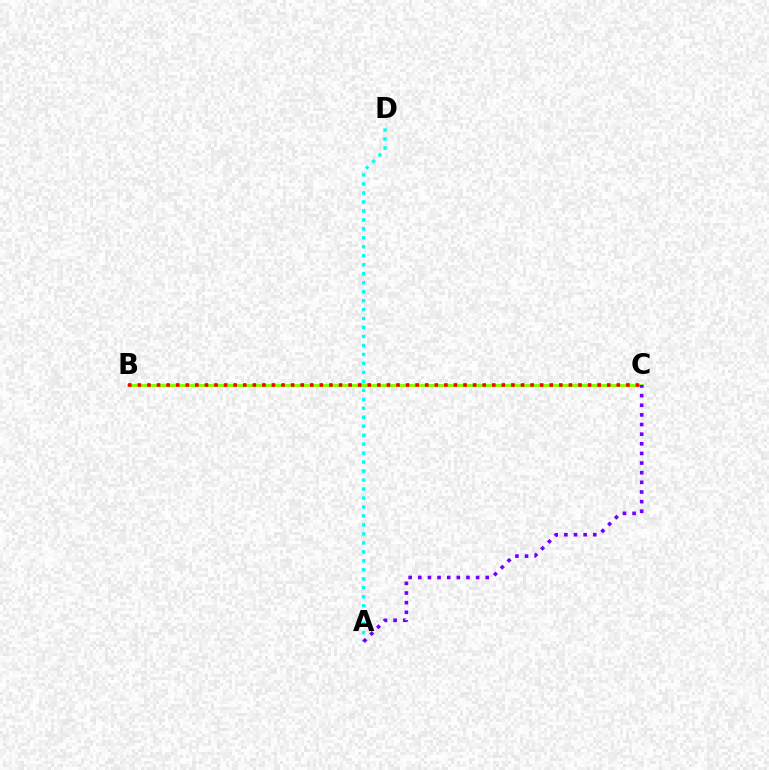{('A', 'D'): [{'color': '#00fff6', 'line_style': 'dotted', 'thickness': 2.44}], ('B', 'C'): [{'color': '#84ff00', 'line_style': 'solid', 'thickness': 2.12}, {'color': '#ff0000', 'line_style': 'dotted', 'thickness': 2.6}], ('A', 'C'): [{'color': '#7200ff', 'line_style': 'dotted', 'thickness': 2.62}]}